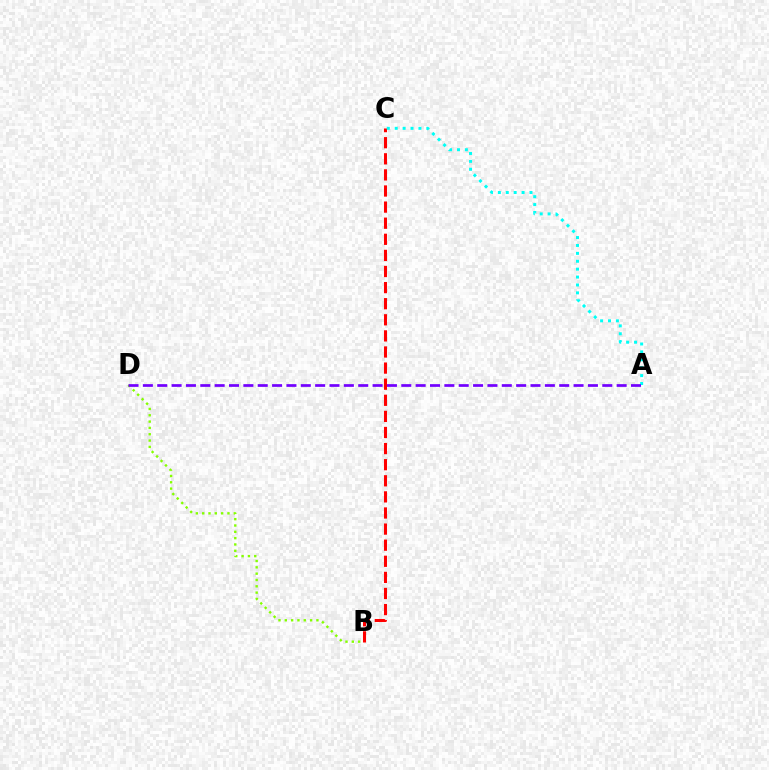{('B', 'C'): [{'color': '#ff0000', 'line_style': 'dashed', 'thickness': 2.19}], ('A', 'C'): [{'color': '#00fff6', 'line_style': 'dotted', 'thickness': 2.15}], ('B', 'D'): [{'color': '#84ff00', 'line_style': 'dotted', 'thickness': 1.72}], ('A', 'D'): [{'color': '#7200ff', 'line_style': 'dashed', 'thickness': 1.95}]}